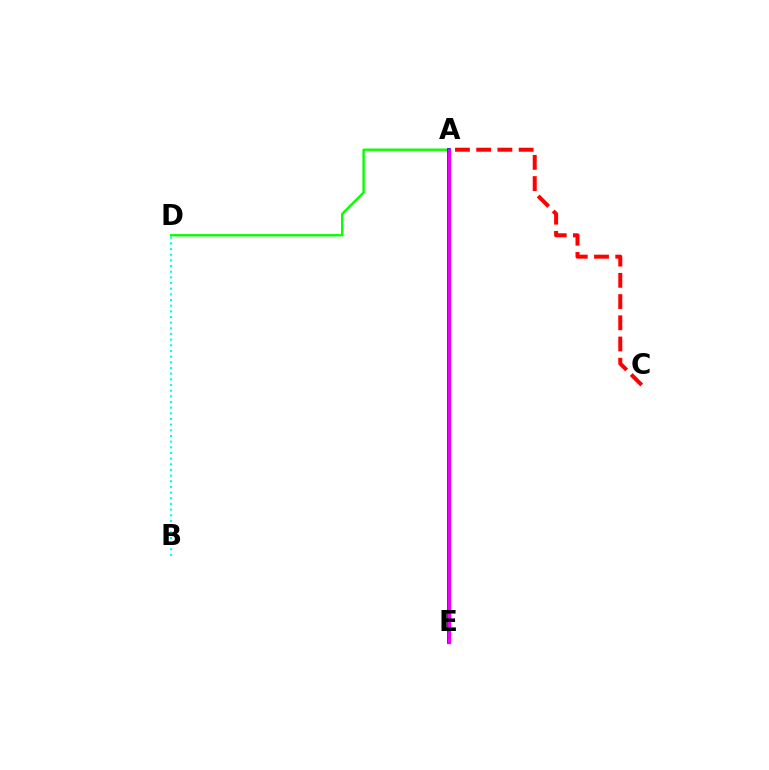{('A', 'D'): [{'color': '#08ff00', 'line_style': 'solid', 'thickness': 1.72}], ('B', 'D'): [{'color': '#00fff6', 'line_style': 'dotted', 'thickness': 1.54}], ('A', 'E'): [{'color': '#fcf500', 'line_style': 'solid', 'thickness': 2.48}, {'color': '#0010ff', 'line_style': 'solid', 'thickness': 2.66}, {'color': '#ee00ff', 'line_style': 'solid', 'thickness': 2.37}], ('A', 'C'): [{'color': '#ff0000', 'line_style': 'dashed', 'thickness': 2.88}]}